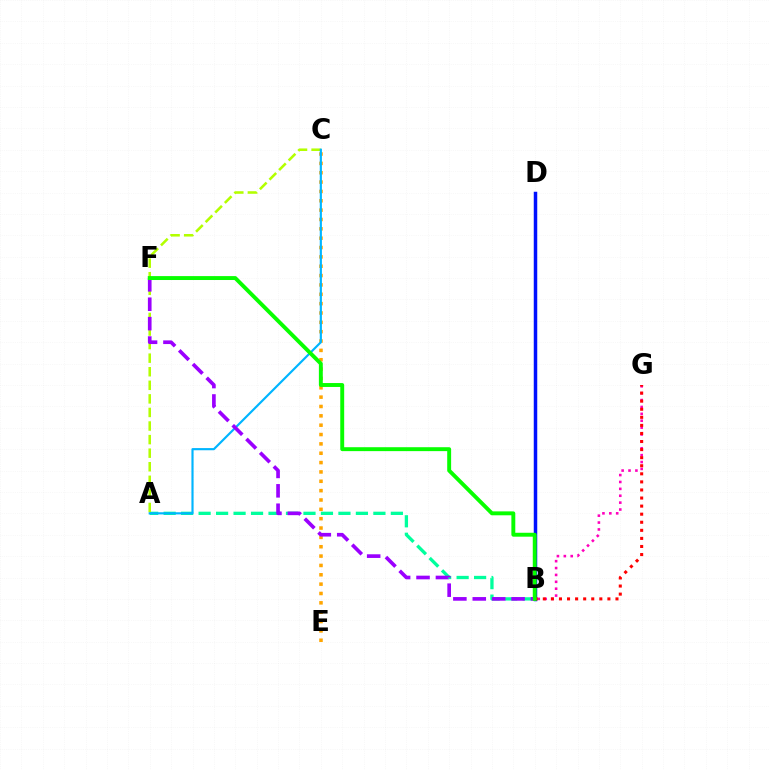{('B', 'G'): [{'color': '#ff00bd', 'line_style': 'dotted', 'thickness': 1.87}, {'color': '#ff0000', 'line_style': 'dotted', 'thickness': 2.19}], ('B', 'D'): [{'color': '#0010ff', 'line_style': 'solid', 'thickness': 2.52}], ('A', 'B'): [{'color': '#00ff9d', 'line_style': 'dashed', 'thickness': 2.37}], ('A', 'C'): [{'color': '#b3ff00', 'line_style': 'dashed', 'thickness': 1.84}, {'color': '#00b5ff', 'line_style': 'solid', 'thickness': 1.56}], ('C', 'E'): [{'color': '#ffa500', 'line_style': 'dotted', 'thickness': 2.54}], ('B', 'F'): [{'color': '#9b00ff', 'line_style': 'dashed', 'thickness': 2.64}, {'color': '#08ff00', 'line_style': 'solid', 'thickness': 2.82}]}